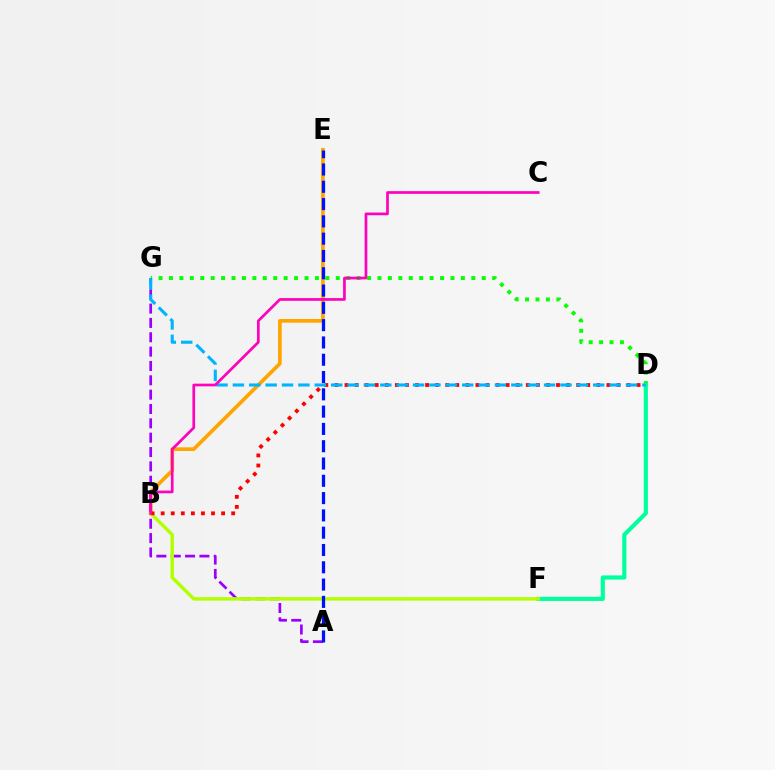{('B', 'E'): [{'color': '#ffa500', 'line_style': 'solid', 'thickness': 2.66}], ('D', 'G'): [{'color': '#08ff00', 'line_style': 'dotted', 'thickness': 2.83}, {'color': '#00b5ff', 'line_style': 'dashed', 'thickness': 2.23}], ('A', 'G'): [{'color': '#9b00ff', 'line_style': 'dashed', 'thickness': 1.95}], ('D', 'F'): [{'color': '#00ff9d', 'line_style': 'solid', 'thickness': 2.98}], ('B', 'F'): [{'color': '#b3ff00', 'line_style': 'solid', 'thickness': 2.47}], ('B', 'D'): [{'color': '#ff0000', 'line_style': 'dotted', 'thickness': 2.74}], ('A', 'E'): [{'color': '#0010ff', 'line_style': 'dashed', 'thickness': 2.35}], ('B', 'C'): [{'color': '#ff00bd', 'line_style': 'solid', 'thickness': 1.94}]}